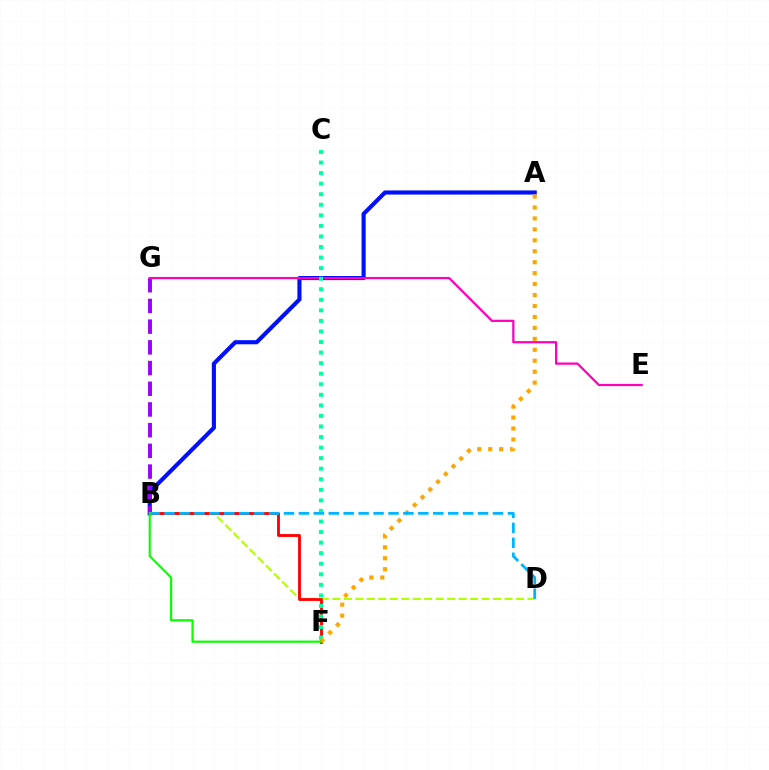{('A', 'B'): [{'color': '#0010ff', 'line_style': 'solid', 'thickness': 2.96}], ('B', 'D'): [{'color': '#b3ff00', 'line_style': 'dashed', 'thickness': 1.56}, {'color': '#00b5ff', 'line_style': 'dashed', 'thickness': 2.03}], ('B', 'G'): [{'color': '#9b00ff', 'line_style': 'dashed', 'thickness': 2.81}], ('E', 'G'): [{'color': '#ff00bd', 'line_style': 'solid', 'thickness': 1.61}], ('B', 'F'): [{'color': '#ff0000', 'line_style': 'solid', 'thickness': 2.04}, {'color': '#08ff00', 'line_style': 'solid', 'thickness': 1.56}], ('C', 'F'): [{'color': '#00ff9d', 'line_style': 'dotted', 'thickness': 2.87}], ('A', 'F'): [{'color': '#ffa500', 'line_style': 'dotted', 'thickness': 2.97}]}